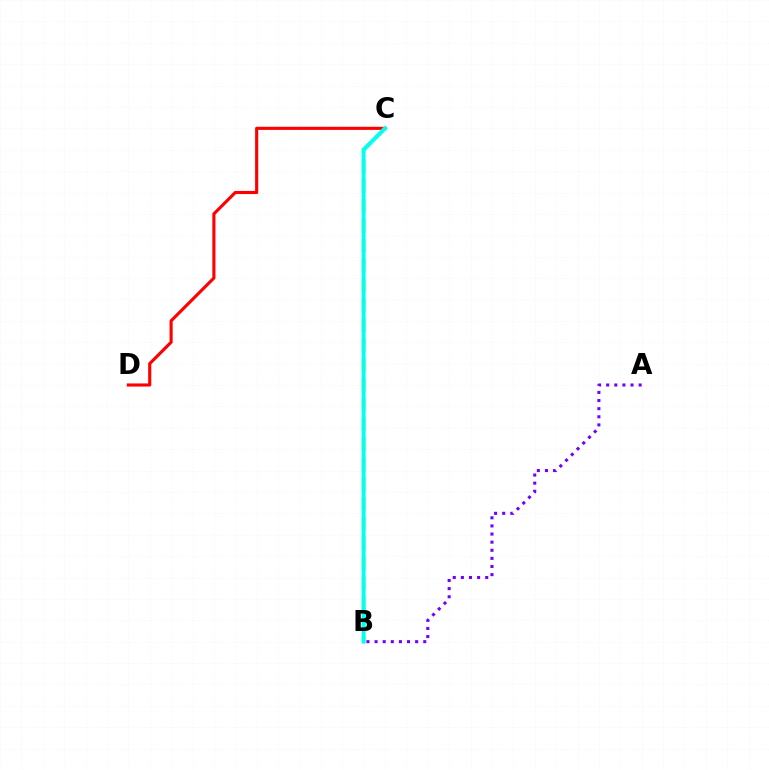{('A', 'B'): [{'color': '#7200ff', 'line_style': 'dotted', 'thickness': 2.2}], ('B', 'C'): [{'color': '#84ff00', 'line_style': 'dashed', 'thickness': 2.7}, {'color': '#00fff6', 'line_style': 'solid', 'thickness': 2.81}], ('C', 'D'): [{'color': '#ff0000', 'line_style': 'solid', 'thickness': 2.24}]}